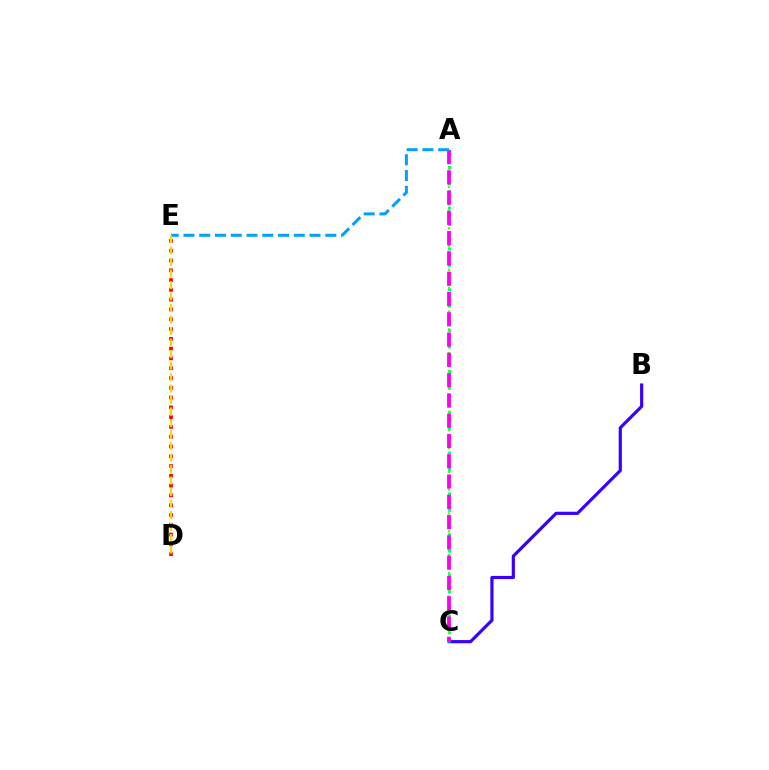{('B', 'C'): [{'color': '#3700ff', 'line_style': 'solid', 'thickness': 2.29}], ('A', 'C'): [{'color': '#00ff86', 'line_style': 'dotted', 'thickness': 2.22}, {'color': '#4fff00', 'line_style': 'dotted', 'thickness': 1.61}, {'color': '#ff00ed', 'line_style': 'dashed', 'thickness': 2.76}], ('D', 'E'): [{'color': '#ff0000', 'line_style': 'dotted', 'thickness': 2.66}, {'color': '#ffd500', 'line_style': 'dashed', 'thickness': 1.56}], ('A', 'E'): [{'color': '#009eff', 'line_style': 'dashed', 'thickness': 2.14}]}